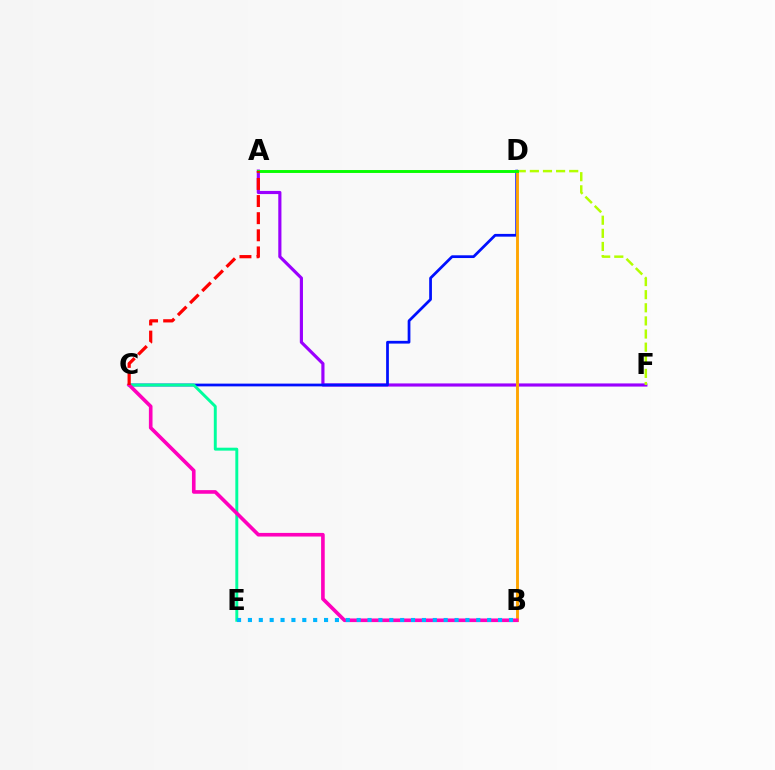{('A', 'F'): [{'color': '#9b00ff', 'line_style': 'solid', 'thickness': 2.27}], ('D', 'F'): [{'color': '#b3ff00', 'line_style': 'dashed', 'thickness': 1.78}], ('C', 'D'): [{'color': '#0010ff', 'line_style': 'solid', 'thickness': 1.98}], ('C', 'E'): [{'color': '#00ff9d', 'line_style': 'solid', 'thickness': 2.11}], ('B', 'D'): [{'color': '#ffa500', 'line_style': 'solid', 'thickness': 2.08}], ('A', 'D'): [{'color': '#08ff00', 'line_style': 'solid', 'thickness': 2.1}], ('B', 'C'): [{'color': '#ff00bd', 'line_style': 'solid', 'thickness': 2.61}], ('B', 'E'): [{'color': '#00b5ff', 'line_style': 'dotted', 'thickness': 2.95}], ('A', 'C'): [{'color': '#ff0000', 'line_style': 'dashed', 'thickness': 2.33}]}